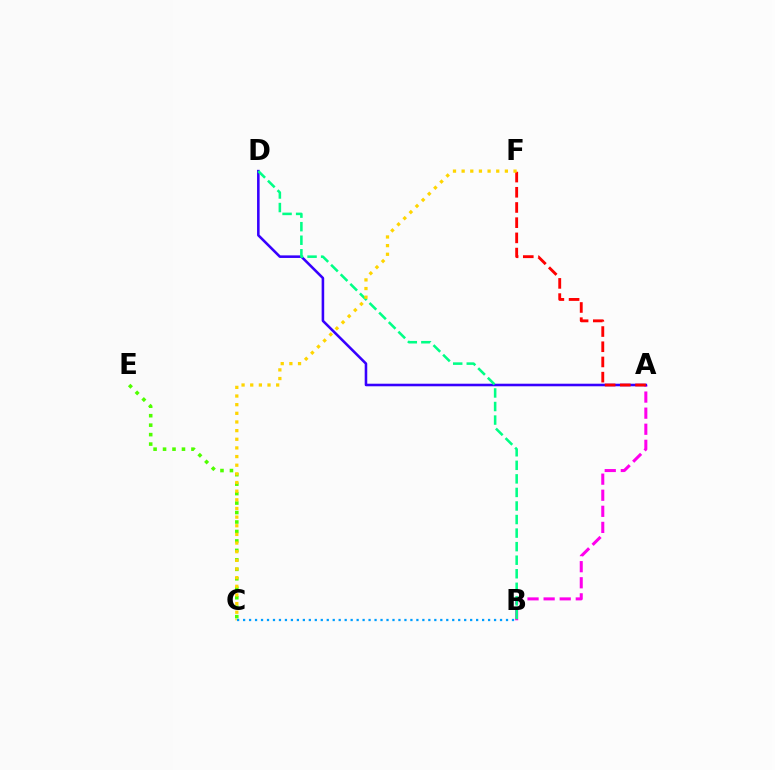{('A', 'B'): [{'color': '#ff00ed', 'line_style': 'dashed', 'thickness': 2.18}], ('A', 'D'): [{'color': '#3700ff', 'line_style': 'solid', 'thickness': 1.85}], ('A', 'F'): [{'color': '#ff0000', 'line_style': 'dashed', 'thickness': 2.07}], ('C', 'E'): [{'color': '#4fff00', 'line_style': 'dotted', 'thickness': 2.57}], ('B', 'D'): [{'color': '#00ff86', 'line_style': 'dashed', 'thickness': 1.84}], ('C', 'F'): [{'color': '#ffd500', 'line_style': 'dotted', 'thickness': 2.35}], ('B', 'C'): [{'color': '#009eff', 'line_style': 'dotted', 'thickness': 1.62}]}